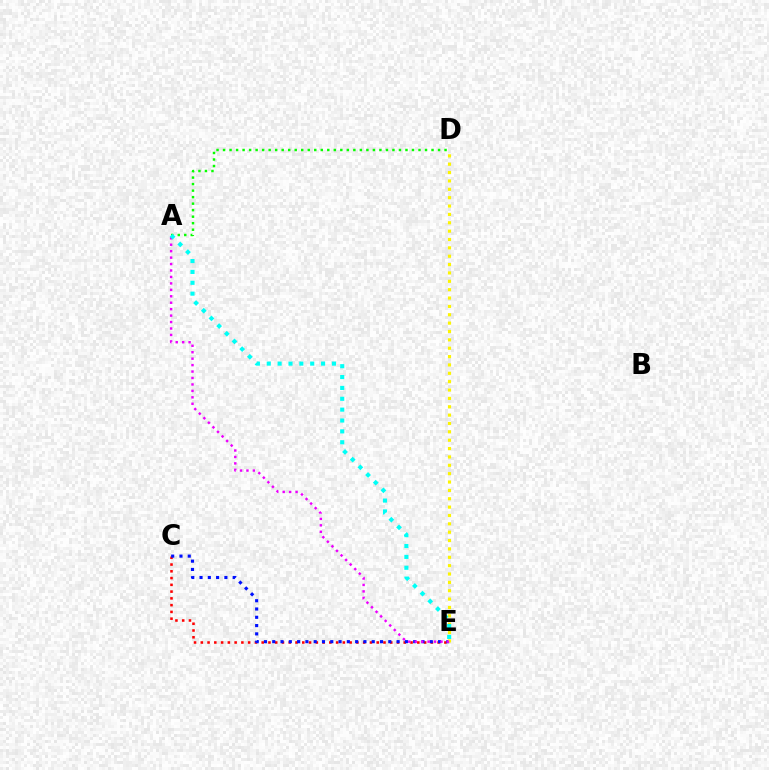{('C', 'E'): [{'color': '#ff0000', 'line_style': 'dotted', 'thickness': 1.84}, {'color': '#0010ff', 'line_style': 'dotted', 'thickness': 2.25}], ('D', 'E'): [{'color': '#fcf500', 'line_style': 'dotted', 'thickness': 2.27}], ('A', 'D'): [{'color': '#08ff00', 'line_style': 'dotted', 'thickness': 1.77}], ('A', 'E'): [{'color': '#ee00ff', 'line_style': 'dotted', 'thickness': 1.75}, {'color': '#00fff6', 'line_style': 'dotted', 'thickness': 2.95}]}